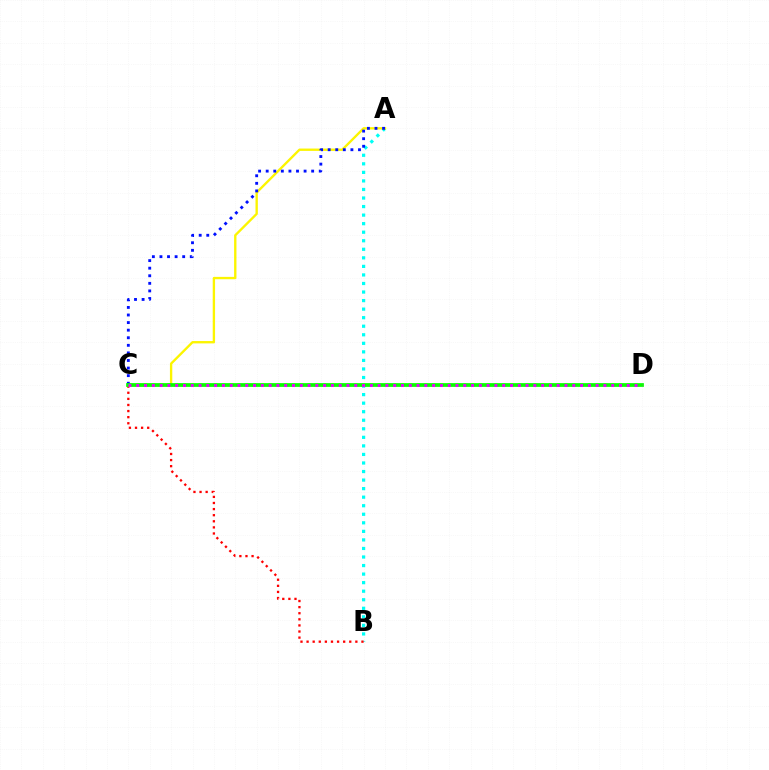{('A', 'B'): [{'color': '#00fff6', 'line_style': 'dotted', 'thickness': 2.32}], ('A', 'C'): [{'color': '#fcf500', 'line_style': 'solid', 'thickness': 1.69}, {'color': '#0010ff', 'line_style': 'dotted', 'thickness': 2.06}], ('B', 'C'): [{'color': '#ff0000', 'line_style': 'dotted', 'thickness': 1.66}], ('C', 'D'): [{'color': '#08ff00', 'line_style': 'solid', 'thickness': 2.7}, {'color': '#ee00ff', 'line_style': 'dotted', 'thickness': 2.12}]}